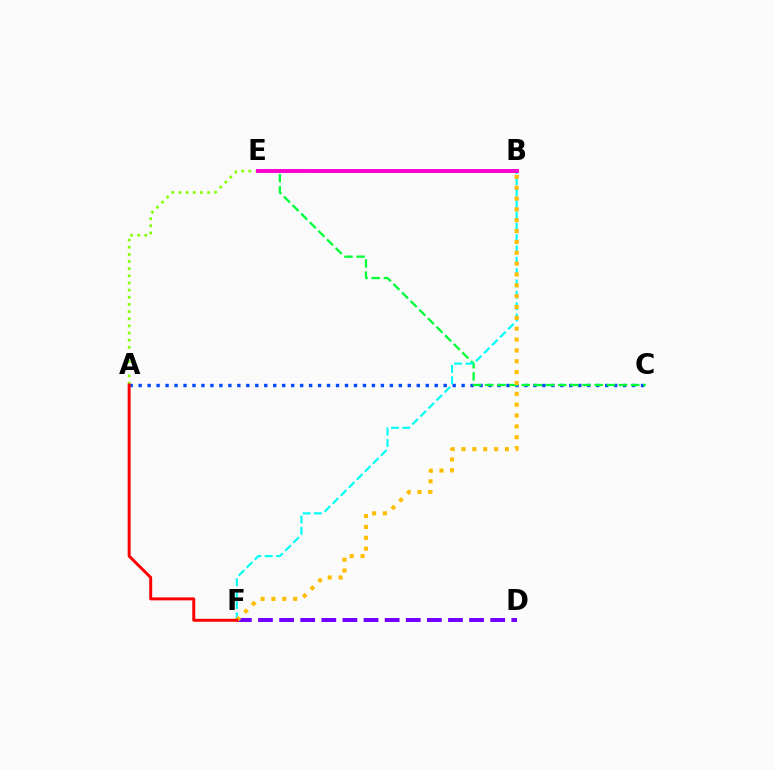{('A', 'C'): [{'color': '#004bff', 'line_style': 'dotted', 'thickness': 2.44}], ('A', 'E'): [{'color': '#84ff00', 'line_style': 'dotted', 'thickness': 1.94}], ('C', 'E'): [{'color': '#00ff39', 'line_style': 'dashed', 'thickness': 1.65}], ('B', 'F'): [{'color': '#00fff6', 'line_style': 'dashed', 'thickness': 1.54}, {'color': '#ffbd00', 'line_style': 'dotted', 'thickness': 2.95}], ('B', 'E'): [{'color': '#ff00cf', 'line_style': 'solid', 'thickness': 2.83}], ('D', 'F'): [{'color': '#7200ff', 'line_style': 'dashed', 'thickness': 2.87}], ('A', 'F'): [{'color': '#ff0000', 'line_style': 'solid', 'thickness': 2.14}]}